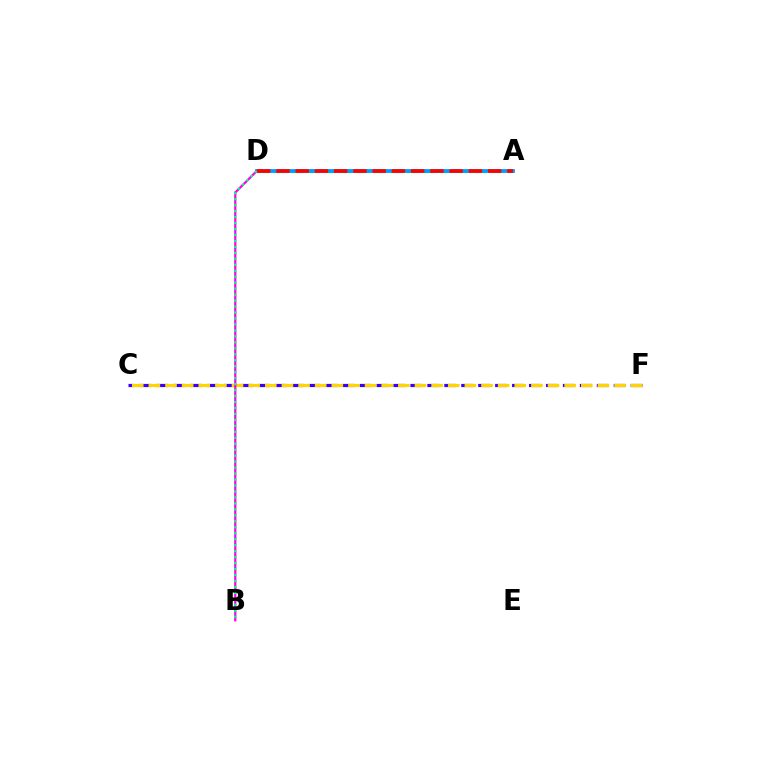{('A', 'D'): [{'color': '#4fff00', 'line_style': 'dashed', 'thickness': 2.27}, {'color': '#009eff', 'line_style': 'solid', 'thickness': 2.73}, {'color': '#ff0000', 'line_style': 'dashed', 'thickness': 2.61}], ('C', 'F'): [{'color': '#3700ff', 'line_style': 'dashed', 'thickness': 2.3}, {'color': '#ffd500', 'line_style': 'dashed', 'thickness': 2.26}], ('B', 'D'): [{'color': '#ff00ed', 'line_style': 'solid', 'thickness': 1.62}, {'color': '#00ff86', 'line_style': 'dotted', 'thickness': 1.62}]}